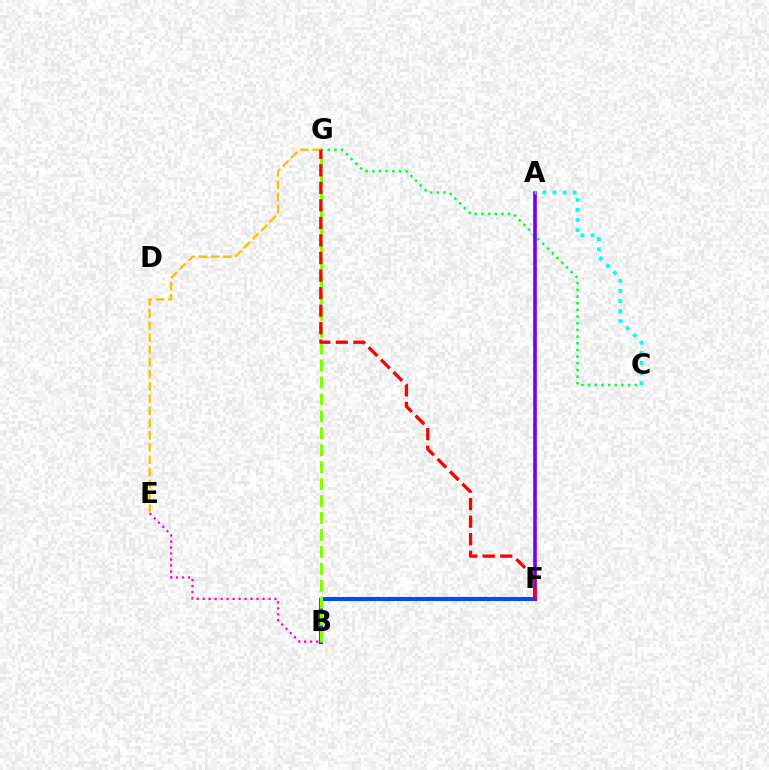{('C', 'G'): [{'color': '#00ff39', 'line_style': 'dotted', 'thickness': 1.81}], ('E', 'G'): [{'color': '#ffbd00', 'line_style': 'dashed', 'thickness': 1.66}], ('B', 'E'): [{'color': '#ff00cf', 'line_style': 'dotted', 'thickness': 1.63}], ('B', 'F'): [{'color': '#004bff', 'line_style': 'solid', 'thickness': 2.92}], ('A', 'F'): [{'color': '#7200ff', 'line_style': 'solid', 'thickness': 2.61}], ('B', 'G'): [{'color': '#84ff00', 'line_style': 'dashed', 'thickness': 2.3}], ('F', 'G'): [{'color': '#ff0000', 'line_style': 'dashed', 'thickness': 2.38}], ('A', 'C'): [{'color': '#00fff6', 'line_style': 'dotted', 'thickness': 2.75}]}